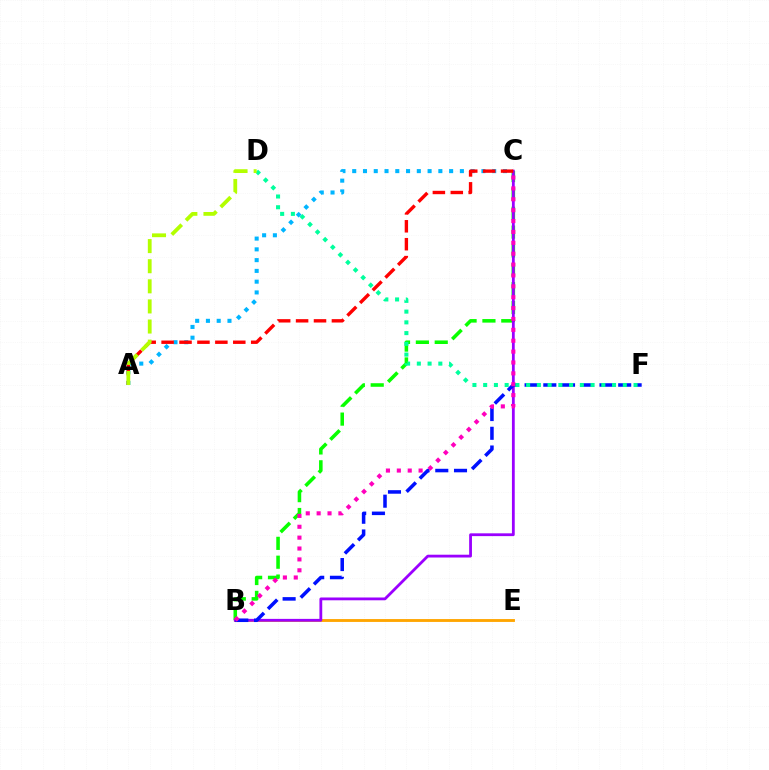{('A', 'C'): [{'color': '#00b5ff', 'line_style': 'dotted', 'thickness': 2.93}, {'color': '#ff0000', 'line_style': 'dashed', 'thickness': 2.43}], ('B', 'E'): [{'color': '#ffa500', 'line_style': 'solid', 'thickness': 2.06}], ('B', 'C'): [{'color': '#08ff00', 'line_style': 'dashed', 'thickness': 2.56}, {'color': '#9b00ff', 'line_style': 'solid', 'thickness': 2.02}, {'color': '#ff00bd', 'line_style': 'dotted', 'thickness': 2.96}], ('B', 'F'): [{'color': '#0010ff', 'line_style': 'dashed', 'thickness': 2.54}], ('D', 'F'): [{'color': '#00ff9d', 'line_style': 'dotted', 'thickness': 2.92}], ('A', 'D'): [{'color': '#b3ff00', 'line_style': 'dashed', 'thickness': 2.73}]}